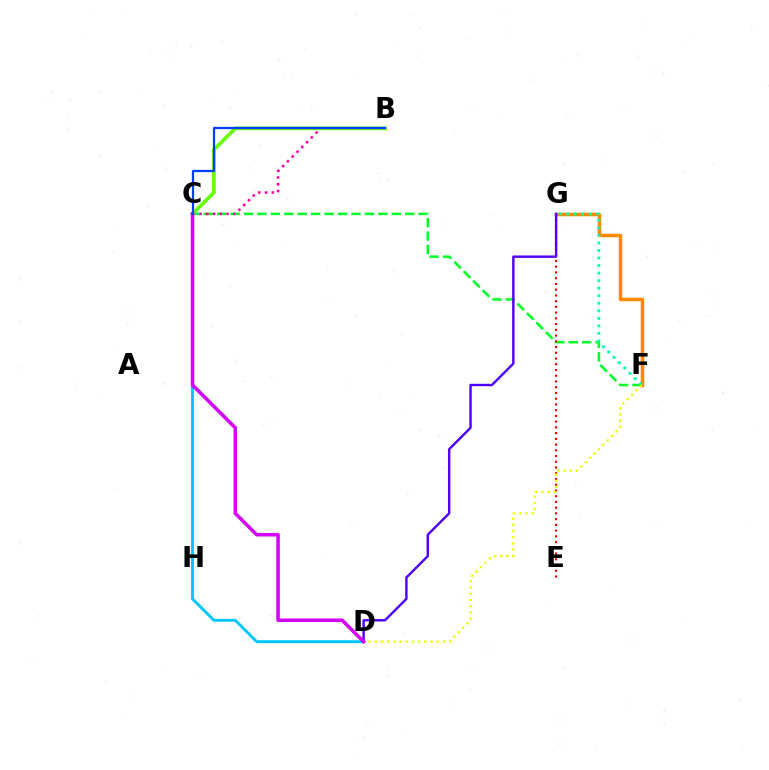{('F', 'G'): [{'color': '#ff8800', 'line_style': 'solid', 'thickness': 2.51}, {'color': '#00ffaf', 'line_style': 'dotted', 'thickness': 2.05}], ('C', 'F'): [{'color': '#00ff27', 'line_style': 'dashed', 'thickness': 1.82}], ('E', 'G'): [{'color': '#ff0000', 'line_style': 'dotted', 'thickness': 1.56}], ('D', 'G'): [{'color': '#4f00ff', 'line_style': 'solid', 'thickness': 1.73}], ('B', 'C'): [{'color': '#ff00a0', 'line_style': 'dotted', 'thickness': 1.84}, {'color': '#66ff00', 'line_style': 'solid', 'thickness': 2.64}, {'color': '#003fff', 'line_style': 'solid', 'thickness': 1.63}], ('C', 'D'): [{'color': '#00c7ff', 'line_style': 'solid', 'thickness': 2.08}, {'color': '#d600ff', 'line_style': 'solid', 'thickness': 2.54}], ('D', 'F'): [{'color': '#eeff00', 'line_style': 'dotted', 'thickness': 1.68}]}